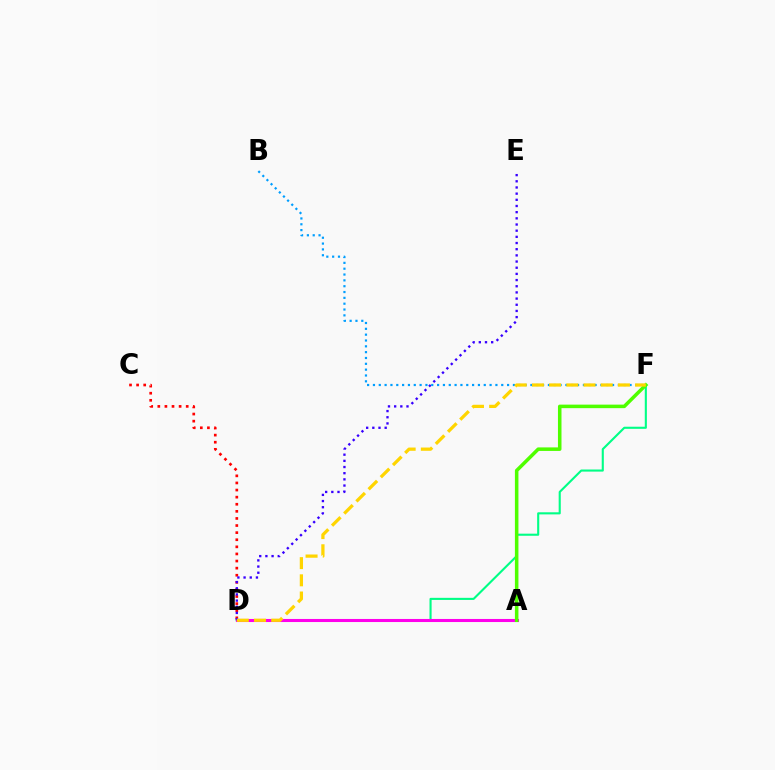{('C', 'D'): [{'color': '#ff0000', 'line_style': 'dotted', 'thickness': 1.93}], ('D', 'F'): [{'color': '#00ff86', 'line_style': 'solid', 'thickness': 1.52}, {'color': '#ffd500', 'line_style': 'dashed', 'thickness': 2.34}], ('A', 'D'): [{'color': '#ff00ed', 'line_style': 'solid', 'thickness': 2.21}], ('D', 'E'): [{'color': '#3700ff', 'line_style': 'dotted', 'thickness': 1.68}], ('B', 'F'): [{'color': '#009eff', 'line_style': 'dotted', 'thickness': 1.58}], ('A', 'F'): [{'color': '#4fff00', 'line_style': 'solid', 'thickness': 2.54}]}